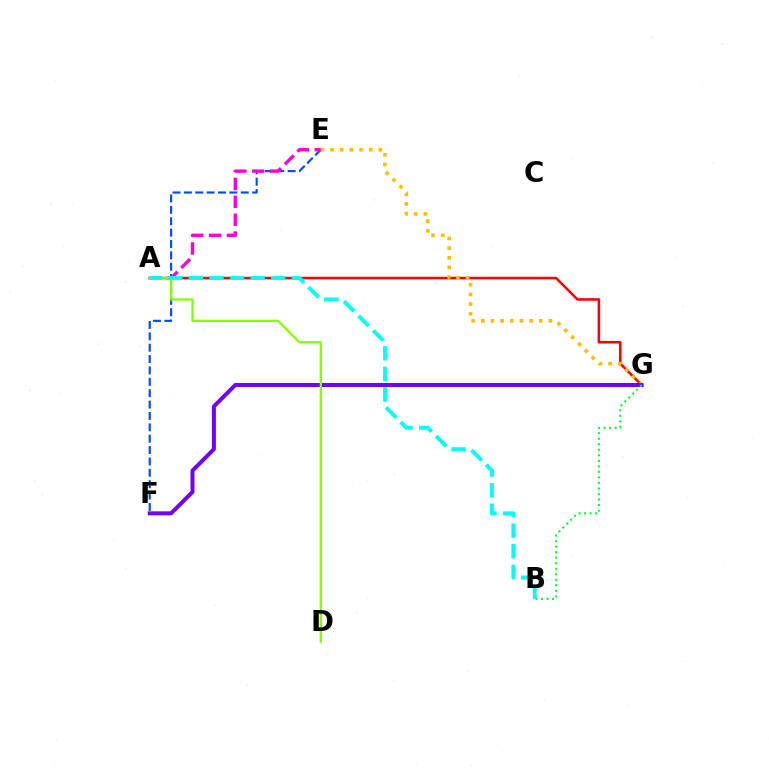{('E', 'F'): [{'color': '#004bff', 'line_style': 'dashed', 'thickness': 1.55}], ('A', 'G'): [{'color': '#ff0000', 'line_style': 'solid', 'thickness': 1.85}], ('A', 'E'): [{'color': '#ff00cf', 'line_style': 'dashed', 'thickness': 2.43}], ('E', 'G'): [{'color': '#ffbd00', 'line_style': 'dotted', 'thickness': 2.63}], ('F', 'G'): [{'color': '#7200ff', 'line_style': 'solid', 'thickness': 2.87}], ('A', 'D'): [{'color': '#84ff00', 'line_style': 'solid', 'thickness': 1.65}], ('A', 'B'): [{'color': '#00fff6', 'line_style': 'dashed', 'thickness': 2.8}], ('B', 'G'): [{'color': '#00ff39', 'line_style': 'dotted', 'thickness': 1.5}]}